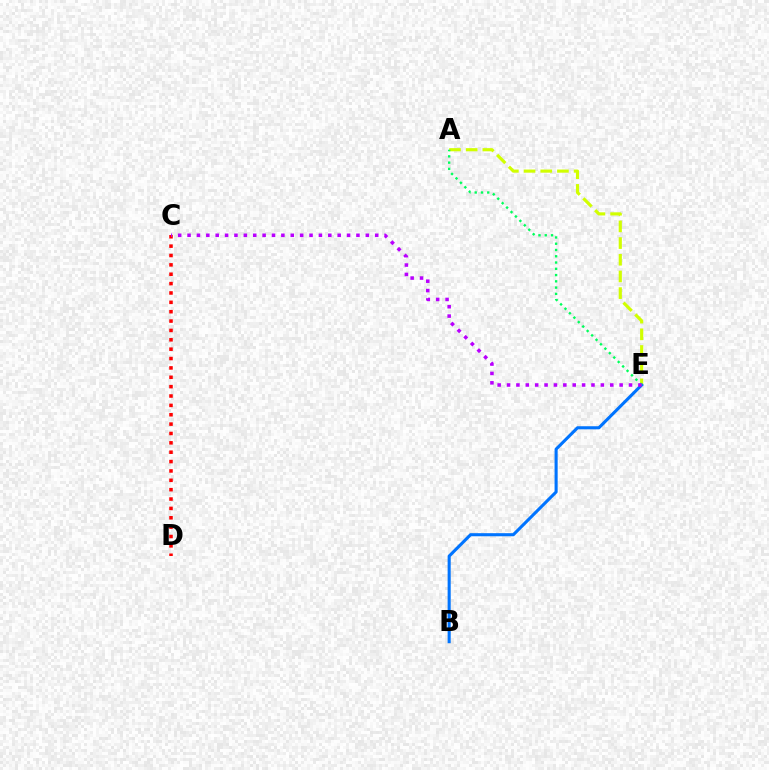{('A', 'E'): [{'color': '#d1ff00', 'line_style': 'dashed', 'thickness': 2.27}, {'color': '#00ff5c', 'line_style': 'dotted', 'thickness': 1.7}], ('B', 'E'): [{'color': '#0074ff', 'line_style': 'solid', 'thickness': 2.22}], ('C', 'D'): [{'color': '#ff0000', 'line_style': 'dotted', 'thickness': 2.55}], ('C', 'E'): [{'color': '#b900ff', 'line_style': 'dotted', 'thickness': 2.55}]}